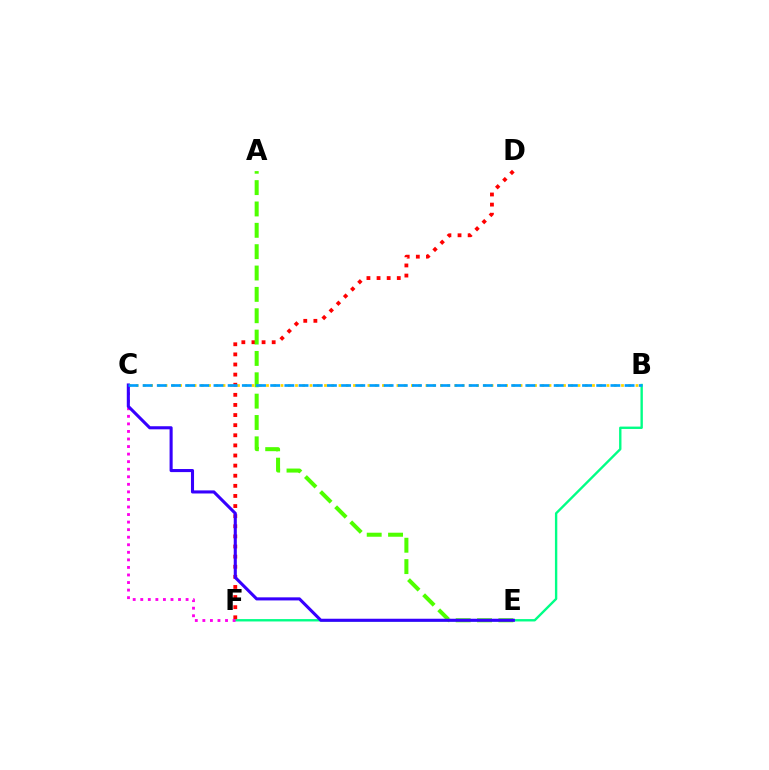{('B', 'F'): [{'color': '#00ff86', 'line_style': 'solid', 'thickness': 1.71}], ('D', 'F'): [{'color': '#ff0000', 'line_style': 'dotted', 'thickness': 2.75}], ('A', 'E'): [{'color': '#4fff00', 'line_style': 'dashed', 'thickness': 2.9}], ('C', 'F'): [{'color': '#ff00ed', 'line_style': 'dotted', 'thickness': 2.05}], ('B', 'C'): [{'color': '#ffd500', 'line_style': 'dotted', 'thickness': 1.97}, {'color': '#009eff', 'line_style': 'dashed', 'thickness': 1.93}], ('C', 'E'): [{'color': '#3700ff', 'line_style': 'solid', 'thickness': 2.22}]}